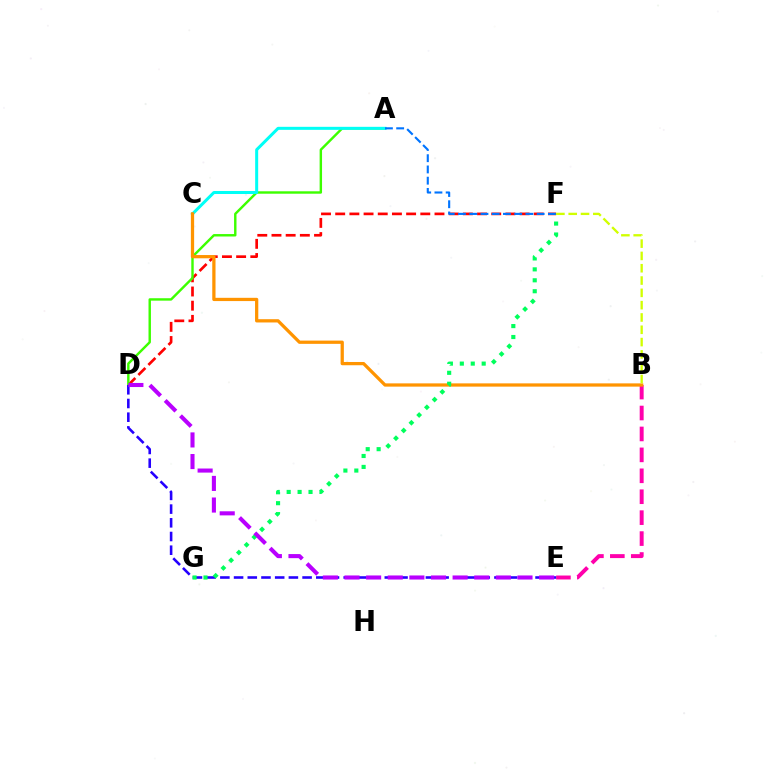{('D', 'F'): [{'color': '#ff0000', 'line_style': 'dashed', 'thickness': 1.93}], ('A', 'D'): [{'color': '#3dff00', 'line_style': 'solid', 'thickness': 1.75}], ('B', 'E'): [{'color': '#ff00ac', 'line_style': 'dashed', 'thickness': 2.84}], ('A', 'C'): [{'color': '#00fff6', 'line_style': 'solid', 'thickness': 2.17}], ('D', 'E'): [{'color': '#2500ff', 'line_style': 'dashed', 'thickness': 1.86}, {'color': '#b900ff', 'line_style': 'dashed', 'thickness': 2.94}], ('B', 'C'): [{'color': '#ff9400', 'line_style': 'solid', 'thickness': 2.35}], ('F', 'G'): [{'color': '#00ff5c', 'line_style': 'dotted', 'thickness': 2.97}], ('B', 'F'): [{'color': '#d1ff00', 'line_style': 'dashed', 'thickness': 1.67}], ('A', 'F'): [{'color': '#0074ff', 'line_style': 'dashed', 'thickness': 1.53}]}